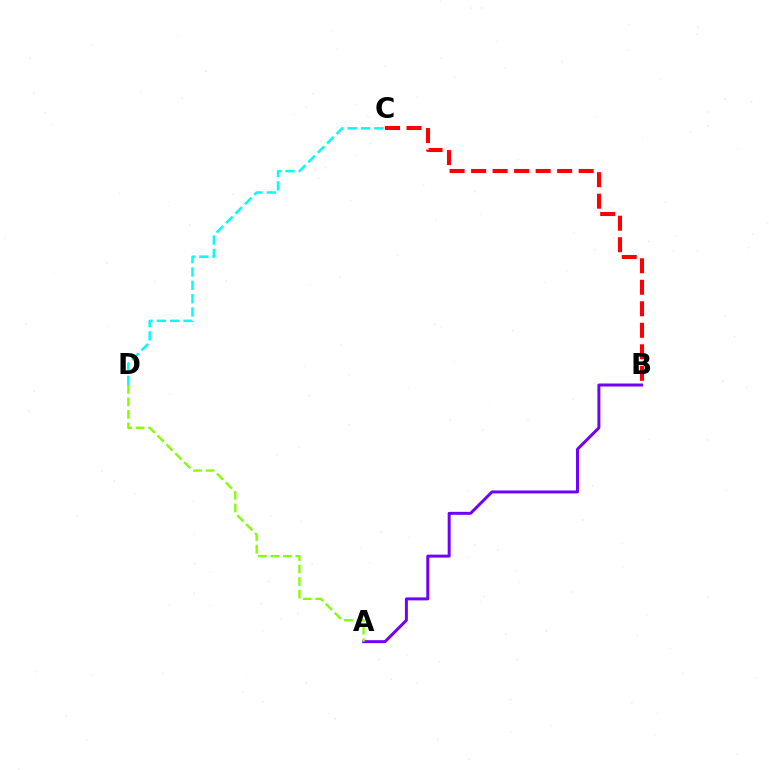{('A', 'B'): [{'color': '#7200ff', 'line_style': 'solid', 'thickness': 2.14}], ('A', 'D'): [{'color': '#84ff00', 'line_style': 'dashed', 'thickness': 1.7}], ('B', 'C'): [{'color': '#ff0000', 'line_style': 'dashed', 'thickness': 2.92}], ('C', 'D'): [{'color': '#00fff6', 'line_style': 'dashed', 'thickness': 1.81}]}